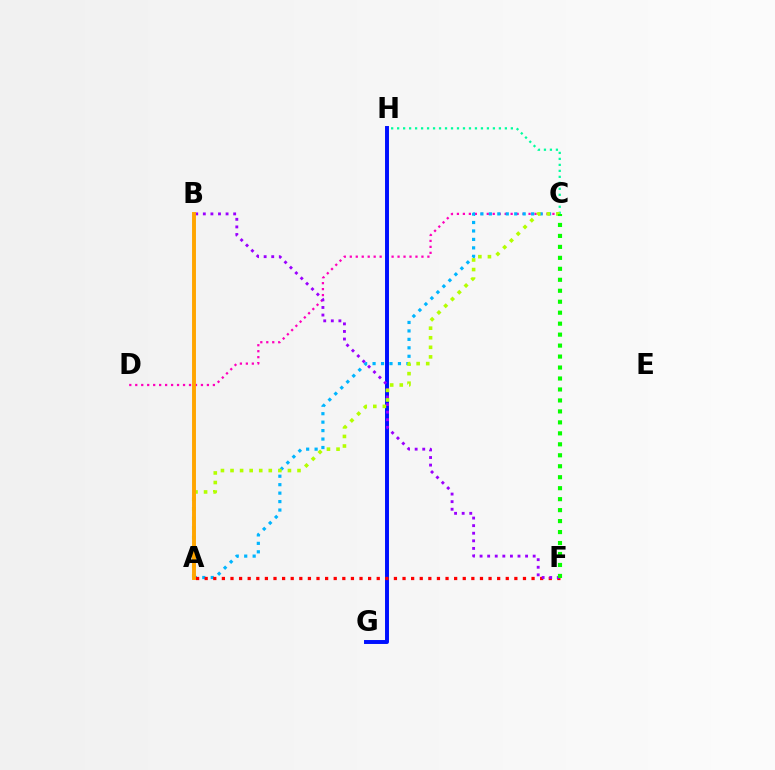{('C', 'D'): [{'color': '#ff00bd', 'line_style': 'dotted', 'thickness': 1.62}], ('G', 'H'): [{'color': '#0010ff', 'line_style': 'solid', 'thickness': 2.84}], ('A', 'C'): [{'color': '#00b5ff', 'line_style': 'dotted', 'thickness': 2.3}, {'color': '#b3ff00', 'line_style': 'dotted', 'thickness': 2.6}], ('A', 'F'): [{'color': '#ff0000', 'line_style': 'dotted', 'thickness': 2.34}], ('B', 'F'): [{'color': '#9b00ff', 'line_style': 'dotted', 'thickness': 2.06}], ('C', 'H'): [{'color': '#00ff9d', 'line_style': 'dotted', 'thickness': 1.63}], ('A', 'B'): [{'color': '#ffa500', 'line_style': 'solid', 'thickness': 2.82}], ('C', 'F'): [{'color': '#08ff00', 'line_style': 'dotted', 'thickness': 2.98}]}